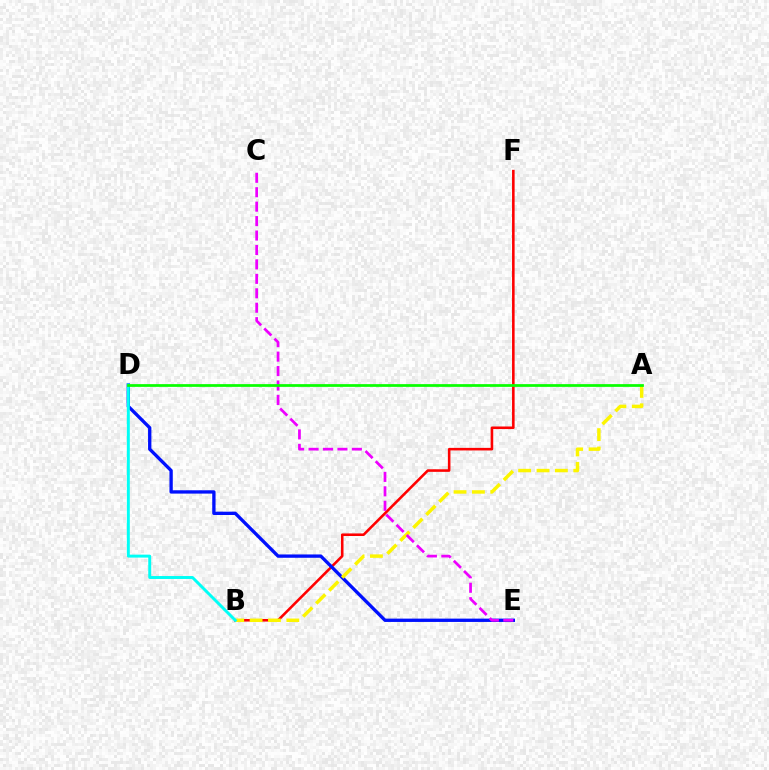{('B', 'F'): [{'color': '#ff0000', 'line_style': 'solid', 'thickness': 1.86}], ('D', 'E'): [{'color': '#0010ff', 'line_style': 'solid', 'thickness': 2.39}], ('A', 'B'): [{'color': '#fcf500', 'line_style': 'dashed', 'thickness': 2.49}], ('B', 'D'): [{'color': '#00fff6', 'line_style': 'solid', 'thickness': 2.12}], ('C', 'E'): [{'color': '#ee00ff', 'line_style': 'dashed', 'thickness': 1.96}], ('A', 'D'): [{'color': '#08ff00', 'line_style': 'solid', 'thickness': 1.97}]}